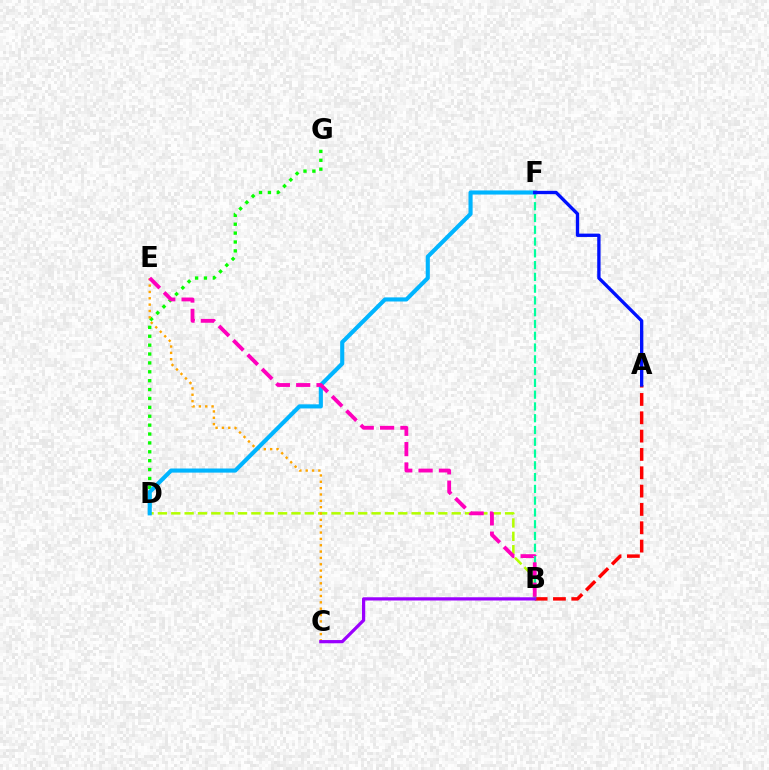{('B', 'D'): [{'color': '#b3ff00', 'line_style': 'dashed', 'thickness': 1.81}], ('A', 'B'): [{'color': '#ff0000', 'line_style': 'dashed', 'thickness': 2.49}], ('D', 'G'): [{'color': '#08ff00', 'line_style': 'dotted', 'thickness': 2.41}], ('C', 'E'): [{'color': '#ffa500', 'line_style': 'dotted', 'thickness': 1.72}], ('B', 'F'): [{'color': '#00ff9d', 'line_style': 'dashed', 'thickness': 1.6}], ('D', 'F'): [{'color': '#00b5ff', 'line_style': 'solid', 'thickness': 2.96}], ('A', 'F'): [{'color': '#0010ff', 'line_style': 'solid', 'thickness': 2.4}], ('B', 'E'): [{'color': '#ff00bd', 'line_style': 'dashed', 'thickness': 2.76}], ('B', 'C'): [{'color': '#9b00ff', 'line_style': 'solid', 'thickness': 2.32}]}